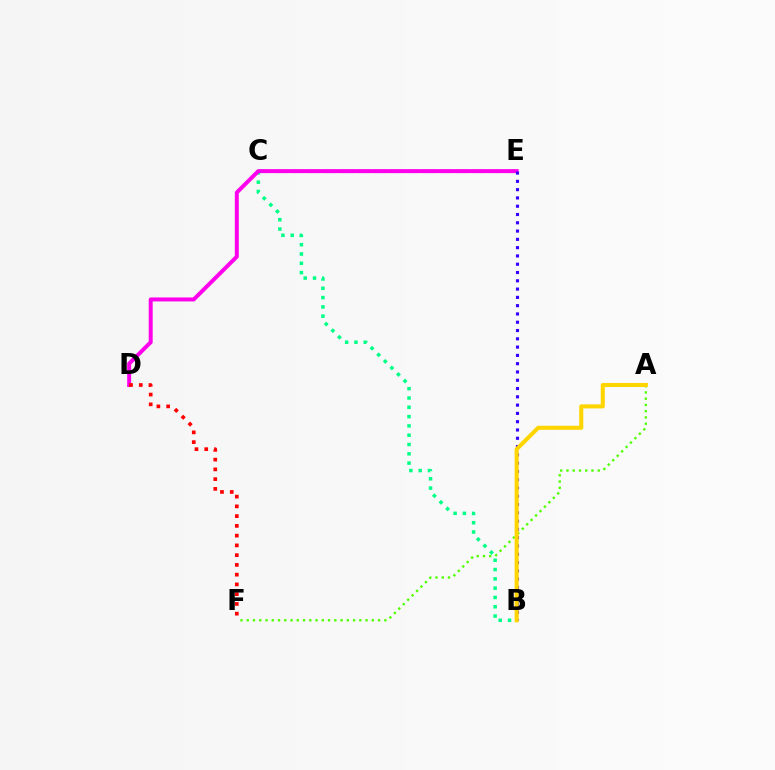{('A', 'F'): [{'color': '#4fff00', 'line_style': 'dotted', 'thickness': 1.7}], ('B', 'C'): [{'color': '#00ff86', 'line_style': 'dotted', 'thickness': 2.53}], ('C', 'E'): [{'color': '#009eff', 'line_style': 'dashed', 'thickness': 2.24}], ('D', 'E'): [{'color': '#ff00ed', 'line_style': 'solid', 'thickness': 2.86}], ('B', 'E'): [{'color': '#3700ff', 'line_style': 'dotted', 'thickness': 2.25}], ('A', 'B'): [{'color': '#ffd500', 'line_style': 'solid', 'thickness': 2.93}], ('D', 'F'): [{'color': '#ff0000', 'line_style': 'dotted', 'thickness': 2.65}]}